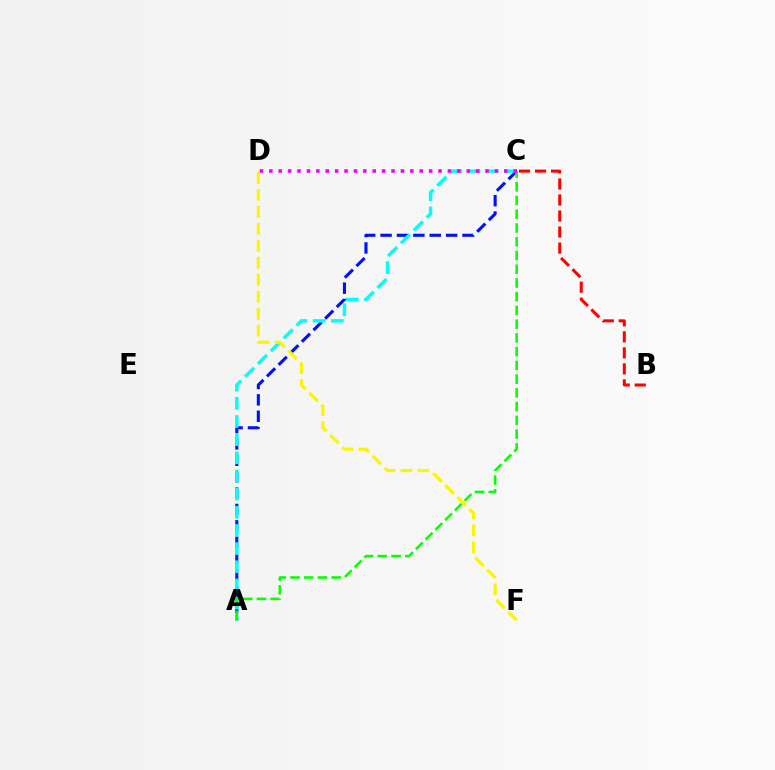{('A', 'C'): [{'color': '#0010ff', 'line_style': 'dashed', 'thickness': 2.23}, {'color': '#00fff6', 'line_style': 'dashed', 'thickness': 2.47}, {'color': '#08ff00', 'line_style': 'dashed', 'thickness': 1.87}], ('B', 'C'): [{'color': '#ff0000', 'line_style': 'dashed', 'thickness': 2.18}], ('C', 'D'): [{'color': '#ee00ff', 'line_style': 'dotted', 'thickness': 2.55}], ('D', 'F'): [{'color': '#fcf500', 'line_style': 'dashed', 'thickness': 2.31}]}